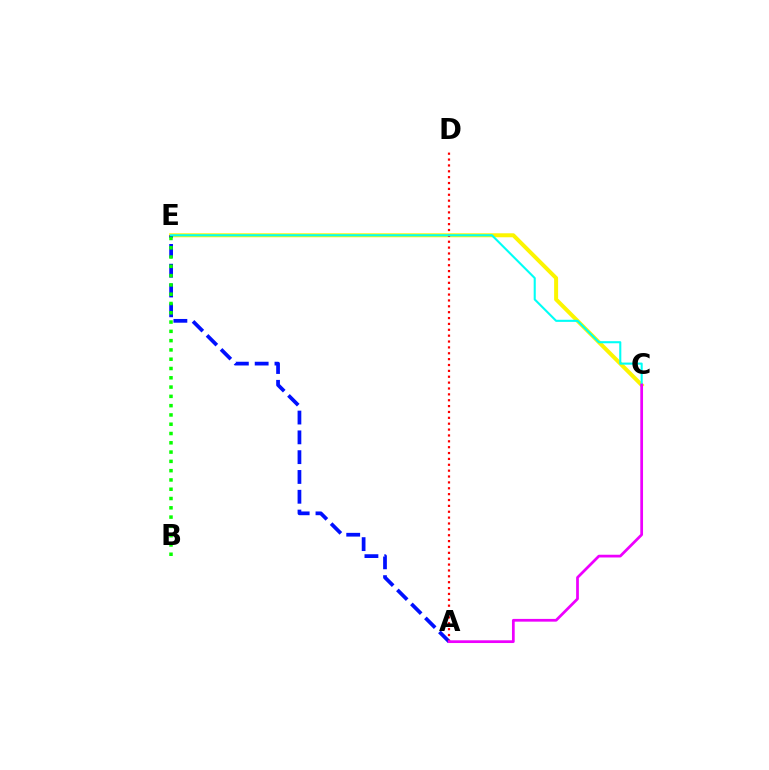{('C', 'E'): [{'color': '#fcf500', 'line_style': 'solid', 'thickness': 2.87}, {'color': '#00fff6', 'line_style': 'solid', 'thickness': 1.51}], ('A', 'E'): [{'color': '#0010ff', 'line_style': 'dashed', 'thickness': 2.69}], ('A', 'D'): [{'color': '#ff0000', 'line_style': 'dotted', 'thickness': 1.59}], ('B', 'E'): [{'color': '#08ff00', 'line_style': 'dotted', 'thickness': 2.52}], ('A', 'C'): [{'color': '#ee00ff', 'line_style': 'solid', 'thickness': 1.97}]}